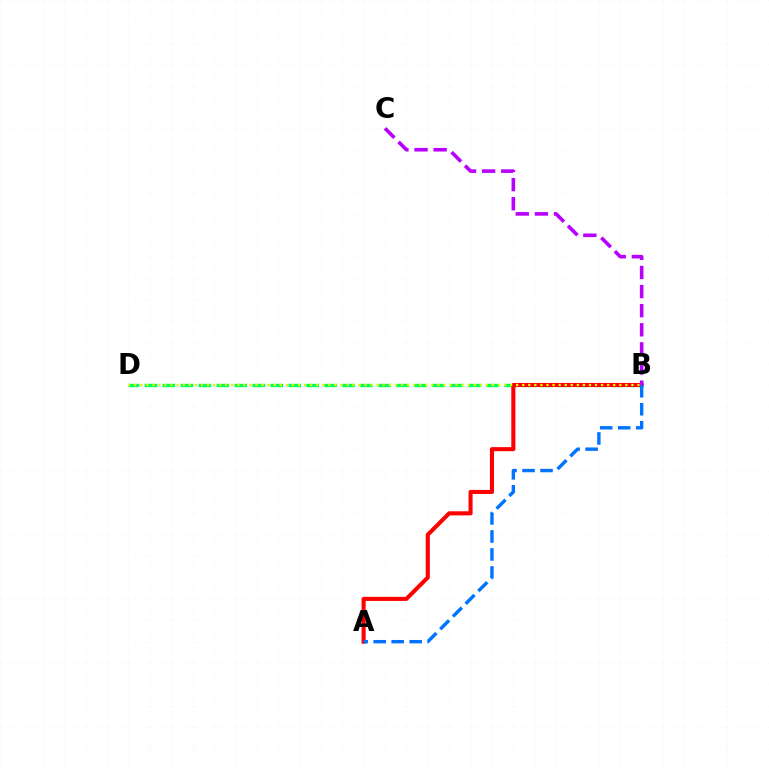{('B', 'D'): [{'color': '#00ff5c', 'line_style': 'dashed', 'thickness': 2.44}, {'color': '#d1ff00', 'line_style': 'dotted', 'thickness': 1.65}], ('A', 'B'): [{'color': '#ff0000', 'line_style': 'solid', 'thickness': 2.94}, {'color': '#0074ff', 'line_style': 'dashed', 'thickness': 2.44}], ('B', 'C'): [{'color': '#b900ff', 'line_style': 'dashed', 'thickness': 2.6}]}